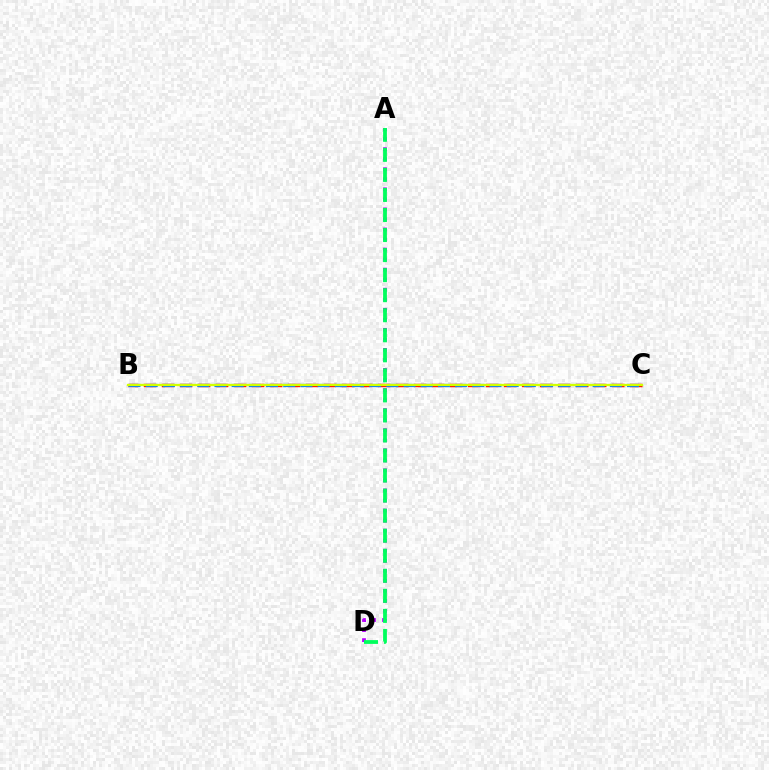{('B', 'C'): [{'color': '#ff0000', 'line_style': 'dashed', 'thickness': 2.45}, {'color': '#0074ff', 'line_style': 'dashed', 'thickness': 2.34}, {'color': '#d1ff00', 'line_style': 'solid', 'thickness': 1.65}], ('A', 'D'): [{'color': '#b900ff', 'line_style': 'dotted', 'thickness': 2.73}, {'color': '#00ff5c', 'line_style': 'dashed', 'thickness': 2.72}]}